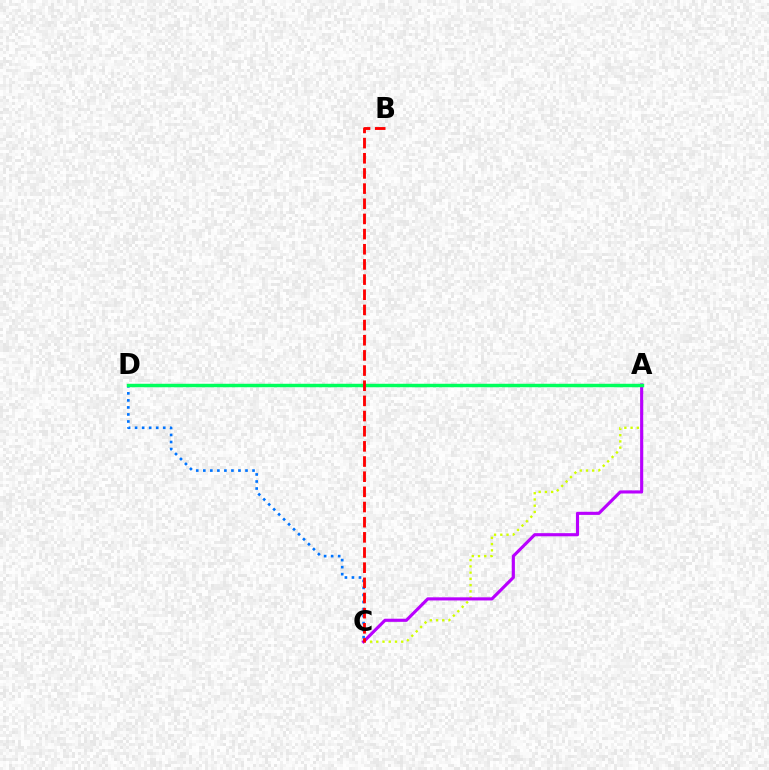{('A', 'C'): [{'color': '#d1ff00', 'line_style': 'dotted', 'thickness': 1.7}, {'color': '#b900ff', 'line_style': 'solid', 'thickness': 2.25}], ('C', 'D'): [{'color': '#0074ff', 'line_style': 'dotted', 'thickness': 1.91}], ('A', 'D'): [{'color': '#00ff5c', 'line_style': 'solid', 'thickness': 2.49}], ('B', 'C'): [{'color': '#ff0000', 'line_style': 'dashed', 'thickness': 2.06}]}